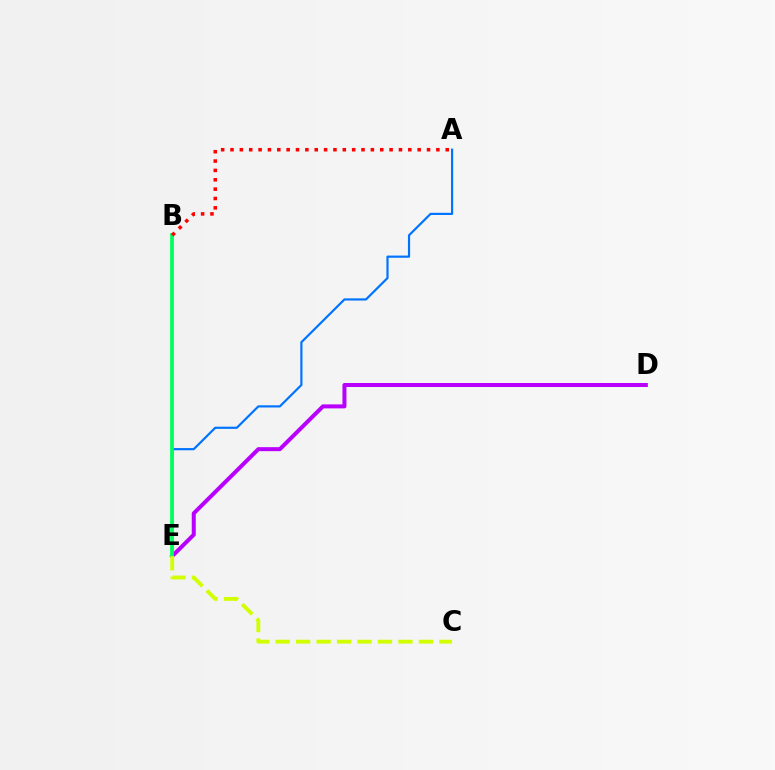{('A', 'E'): [{'color': '#0074ff', 'line_style': 'solid', 'thickness': 1.57}], ('D', 'E'): [{'color': '#b900ff', 'line_style': 'solid', 'thickness': 2.88}], ('B', 'E'): [{'color': '#00ff5c', 'line_style': 'solid', 'thickness': 2.69}], ('A', 'B'): [{'color': '#ff0000', 'line_style': 'dotted', 'thickness': 2.54}], ('C', 'E'): [{'color': '#d1ff00', 'line_style': 'dashed', 'thickness': 2.78}]}